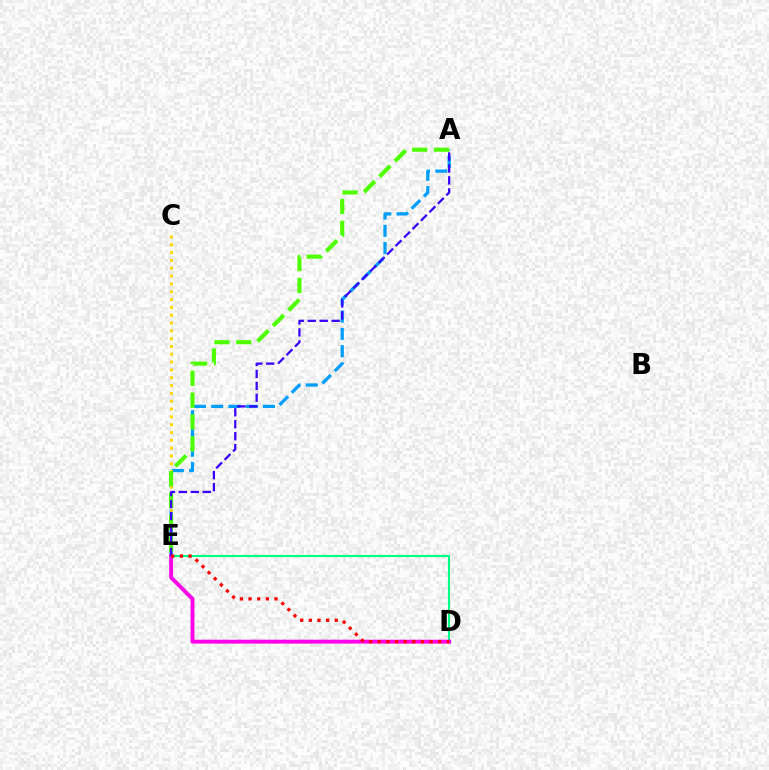{('A', 'E'): [{'color': '#009eff', 'line_style': 'dashed', 'thickness': 2.34}, {'color': '#4fff00', 'line_style': 'dashed', 'thickness': 2.97}, {'color': '#3700ff', 'line_style': 'dashed', 'thickness': 1.62}], ('D', 'E'): [{'color': '#00ff86', 'line_style': 'solid', 'thickness': 1.54}, {'color': '#ff00ed', 'line_style': 'solid', 'thickness': 2.8}, {'color': '#ff0000', 'line_style': 'dotted', 'thickness': 2.35}], ('C', 'E'): [{'color': '#ffd500', 'line_style': 'dotted', 'thickness': 2.12}]}